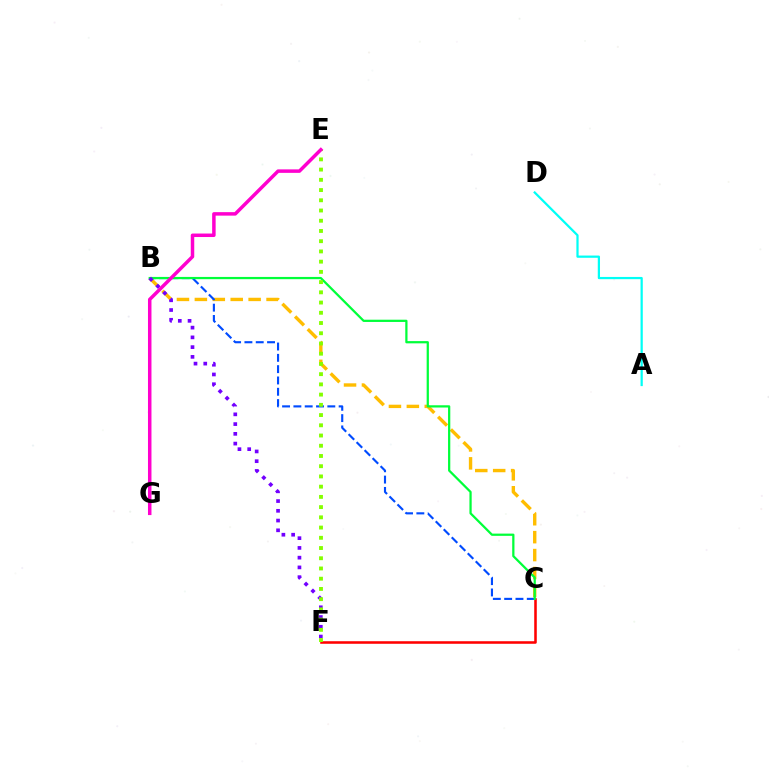{('B', 'C'): [{'color': '#ffbd00', 'line_style': 'dashed', 'thickness': 2.43}, {'color': '#004bff', 'line_style': 'dashed', 'thickness': 1.54}, {'color': '#00ff39', 'line_style': 'solid', 'thickness': 1.62}], ('C', 'F'): [{'color': '#ff0000', 'line_style': 'solid', 'thickness': 1.84}], ('B', 'F'): [{'color': '#7200ff', 'line_style': 'dotted', 'thickness': 2.65}], ('E', 'F'): [{'color': '#84ff00', 'line_style': 'dotted', 'thickness': 2.78}], ('A', 'D'): [{'color': '#00fff6', 'line_style': 'solid', 'thickness': 1.61}], ('E', 'G'): [{'color': '#ff00cf', 'line_style': 'solid', 'thickness': 2.51}]}